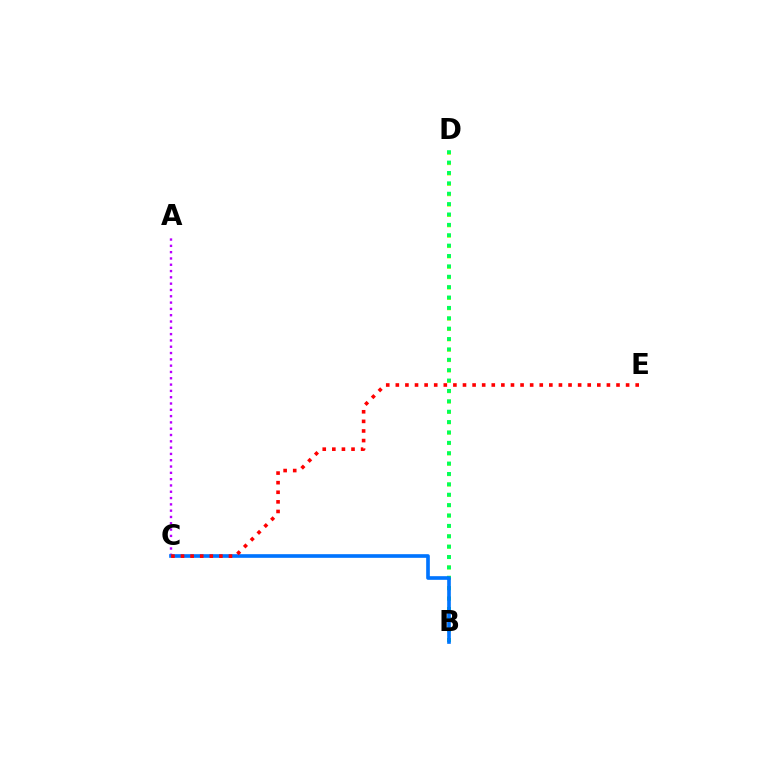{('B', 'D'): [{'color': '#d1ff00', 'line_style': 'dotted', 'thickness': 2.82}, {'color': '#00ff5c', 'line_style': 'dotted', 'thickness': 2.82}], ('A', 'C'): [{'color': '#b900ff', 'line_style': 'dotted', 'thickness': 1.71}], ('B', 'C'): [{'color': '#0074ff', 'line_style': 'solid', 'thickness': 2.62}], ('C', 'E'): [{'color': '#ff0000', 'line_style': 'dotted', 'thickness': 2.61}]}